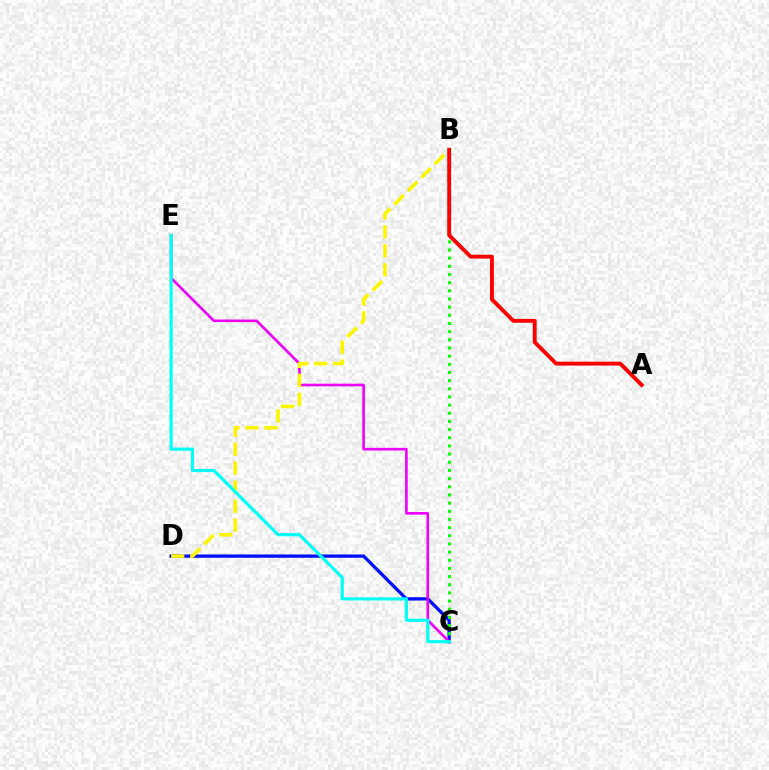{('C', 'D'): [{'color': '#0010ff', 'line_style': 'solid', 'thickness': 2.38}], ('C', 'E'): [{'color': '#ee00ff', 'line_style': 'solid', 'thickness': 1.89}, {'color': '#00fff6', 'line_style': 'solid', 'thickness': 2.27}], ('B', 'D'): [{'color': '#fcf500', 'line_style': 'dashed', 'thickness': 2.58}], ('B', 'C'): [{'color': '#08ff00', 'line_style': 'dotted', 'thickness': 2.22}], ('A', 'B'): [{'color': '#ff0000', 'line_style': 'solid', 'thickness': 2.8}]}